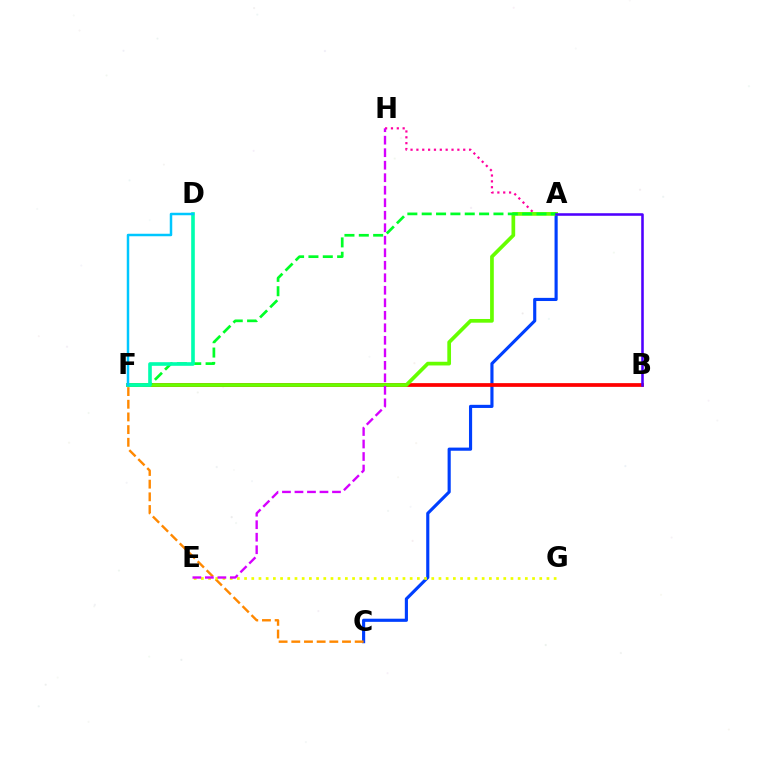{('A', 'H'): [{'color': '#ff00a0', 'line_style': 'dotted', 'thickness': 1.59}], ('A', 'C'): [{'color': '#003fff', 'line_style': 'solid', 'thickness': 2.26}], ('B', 'F'): [{'color': '#ff0000', 'line_style': 'solid', 'thickness': 2.69}], ('A', 'F'): [{'color': '#66ff00', 'line_style': 'solid', 'thickness': 2.67}, {'color': '#00ff27', 'line_style': 'dashed', 'thickness': 1.95}], ('C', 'F'): [{'color': '#ff8800', 'line_style': 'dashed', 'thickness': 1.72}], ('E', 'G'): [{'color': '#eeff00', 'line_style': 'dotted', 'thickness': 1.96}], ('E', 'H'): [{'color': '#d600ff', 'line_style': 'dashed', 'thickness': 1.7}], ('D', 'F'): [{'color': '#00ffaf', 'line_style': 'solid', 'thickness': 2.61}, {'color': '#00c7ff', 'line_style': 'solid', 'thickness': 1.79}], ('A', 'B'): [{'color': '#4f00ff', 'line_style': 'solid', 'thickness': 1.85}]}